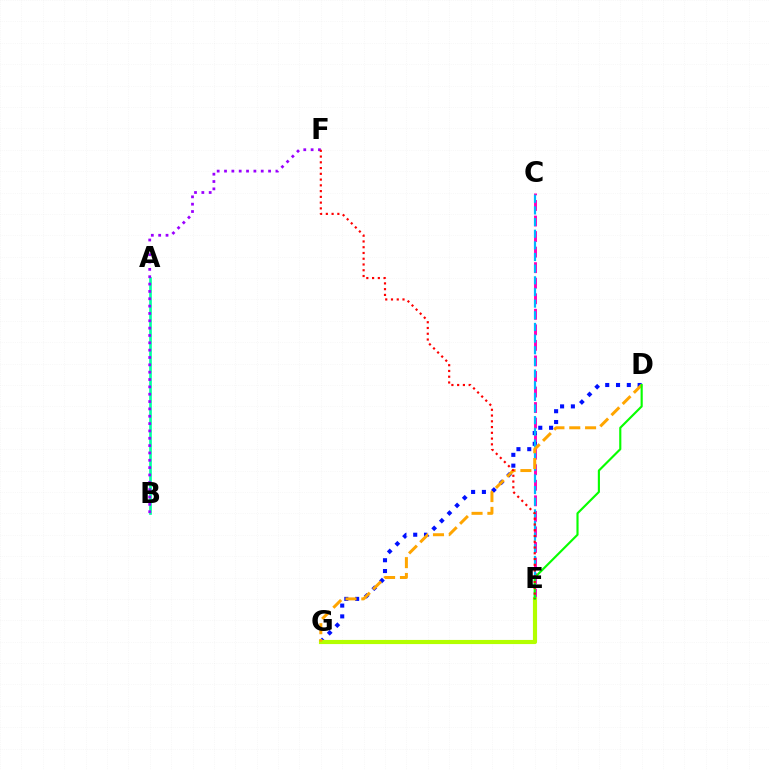{('C', 'E'): [{'color': '#ff00bd', 'line_style': 'dashed', 'thickness': 2.11}, {'color': '#00b5ff', 'line_style': 'dashed', 'thickness': 1.58}], ('A', 'B'): [{'color': '#00ff9d', 'line_style': 'solid', 'thickness': 1.92}], ('D', 'G'): [{'color': '#0010ff', 'line_style': 'dotted', 'thickness': 2.93}, {'color': '#ffa500', 'line_style': 'dashed', 'thickness': 2.15}], ('E', 'G'): [{'color': '#b3ff00', 'line_style': 'solid', 'thickness': 2.98}], ('B', 'F'): [{'color': '#9b00ff', 'line_style': 'dotted', 'thickness': 1.99}], ('D', 'E'): [{'color': '#08ff00', 'line_style': 'solid', 'thickness': 1.54}], ('E', 'F'): [{'color': '#ff0000', 'line_style': 'dotted', 'thickness': 1.56}]}